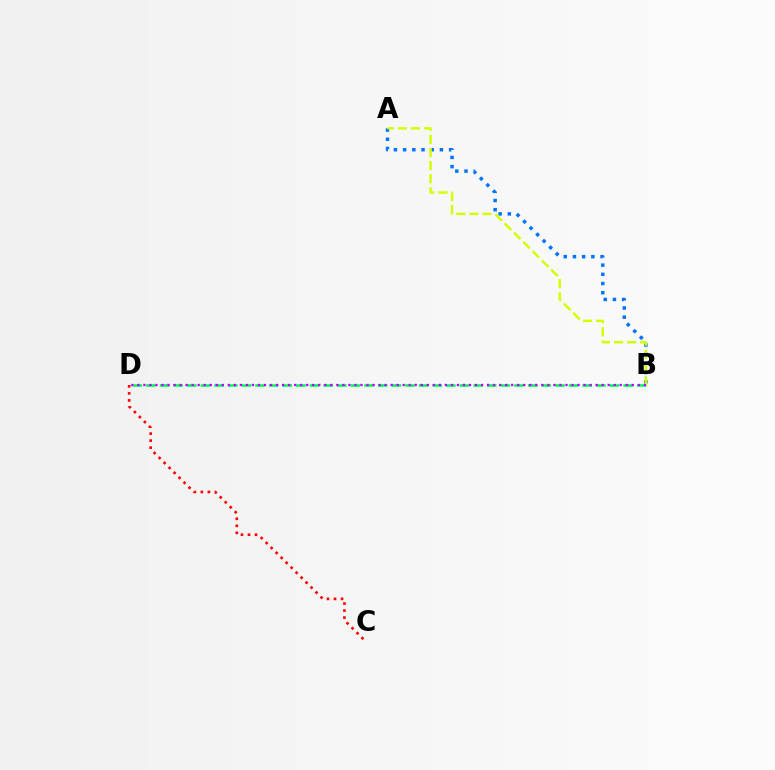{('B', 'D'): [{'color': '#00ff5c', 'line_style': 'dashed', 'thickness': 1.85}, {'color': '#b900ff', 'line_style': 'dotted', 'thickness': 1.64}], ('A', 'B'): [{'color': '#0074ff', 'line_style': 'dotted', 'thickness': 2.5}, {'color': '#d1ff00', 'line_style': 'dashed', 'thickness': 1.78}], ('C', 'D'): [{'color': '#ff0000', 'line_style': 'dotted', 'thickness': 1.91}]}